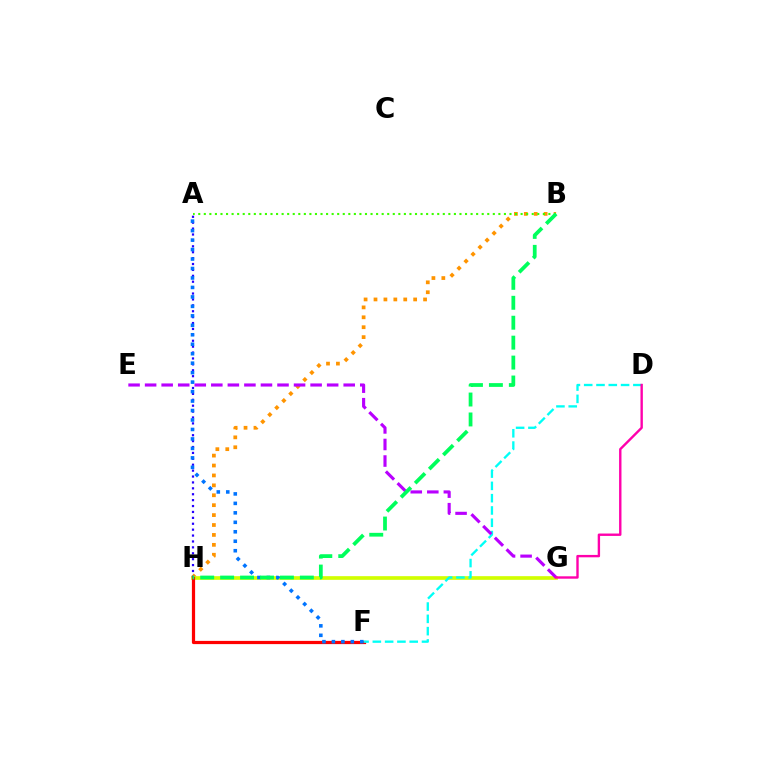{('B', 'H'): [{'color': '#ff9400', 'line_style': 'dotted', 'thickness': 2.69}, {'color': '#00ff5c', 'line_style': 'dashed', 'thickness': 2.71}], ('G', 'H'): [{'color': '#d1ff00', 'line_style': 'solid', 'thickness': 2.64}], ('A', 'H'): [{'color': '#2500ff', 'line_style': 'dotted', 'thickness': 1.6}], ('F', 'H'): [{'color': '#ff0000', 'line_style': 'solid', 'thickness': 2.32}], ('D', 'F'): [{'color': '#00fff6', 'line_style': 'dashed', 'thickness': 1.67}], ('E', 'G'): [{'color': '#b900ff', 'line_style': 'dashed', 'thickness': 2.25}], ('A', 'F'): [{'color': '#0074ff', 'line_style': 'dotted', 'thickness': 2.57}], ('D', 'G'): [{'color': '#ff00ac', 'line_style': 'solid', 'thickness': 1.72}], ('A', 'B'): [{'color': '#3dff00', 'line_style': 'dotted', 'thickness': 1.51}]}